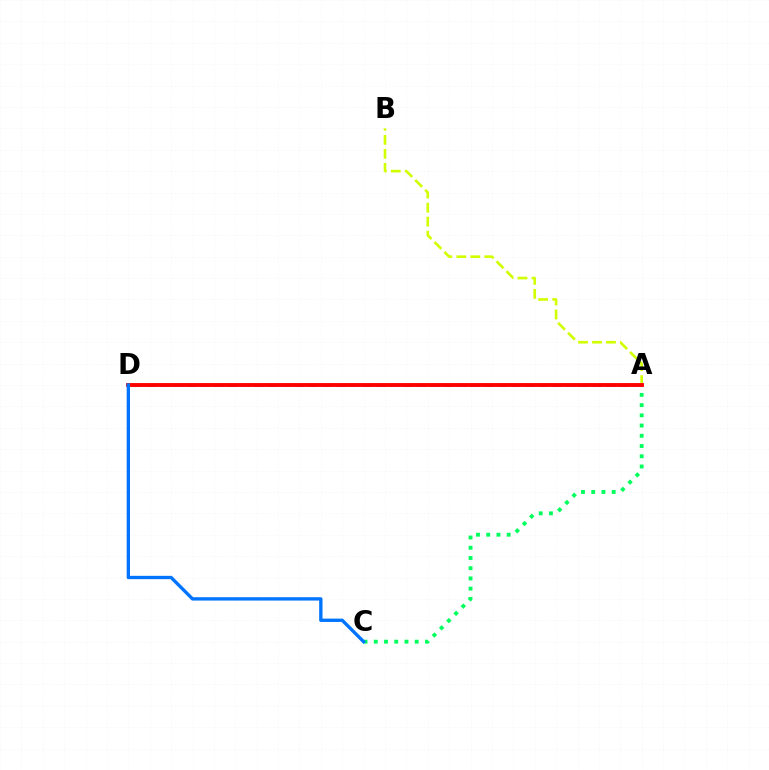{('A', 'C'): [{'color': '#00ff5c', 'line_style': 'dotted', 'thickness': 2.78}], ('A', 'B'): [{'color': '#d1ff00', 'line_style': 'dashed', 'thickness': 1.9}], ('A', 'D'): [{'color': '#b900ff', 'line_style': 'dashed', 'thickness': 1.84}, {'color': '#ff0000', 'line_style': 'solid', 'thickness': 2.79}], ('C', 'D'): [{'color': '#0074ff', 'line_style': 'solid', 'thickness': 2.4}]}